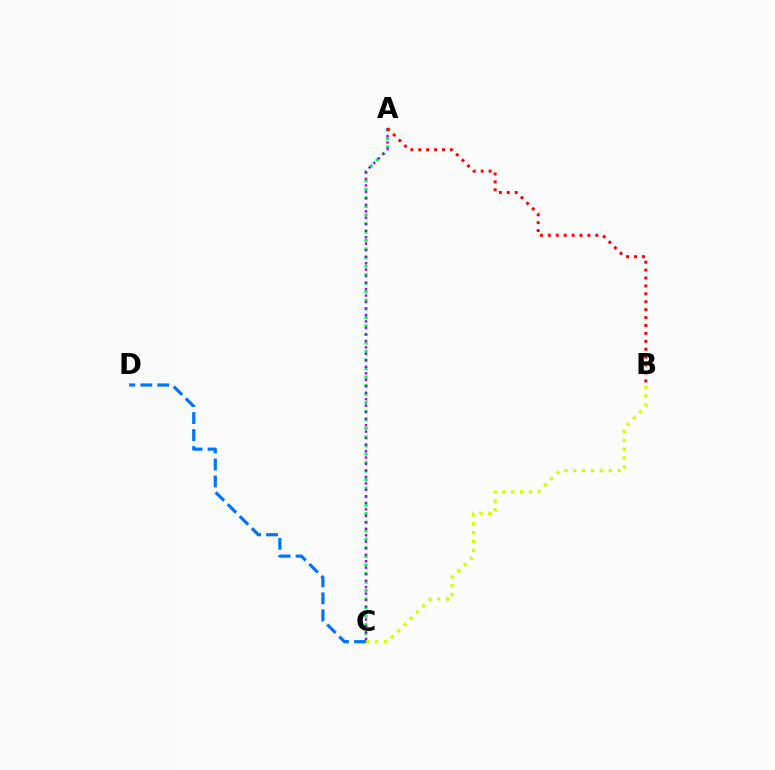{('A', 'C'): [{'color': '#00ff5c', 'line_style': 'dotted', 'thickness': 2.32}, {'color': '#b900ff', 'line_style': 'dotted', 'thickness': 1.76}], ('B', 'C'): [{'color': '#d1ff00', 'line_style': 'dotted', 'thickness': 2.41}], ('A', 'B'): [{'color': '#ff0000', 'line_style': 'dotted', 'thickness': 2.15}], ('C', 'D'): [{'color': '#0074ff', 'line_style': 'dashed', 'thickness': 2.31}]}